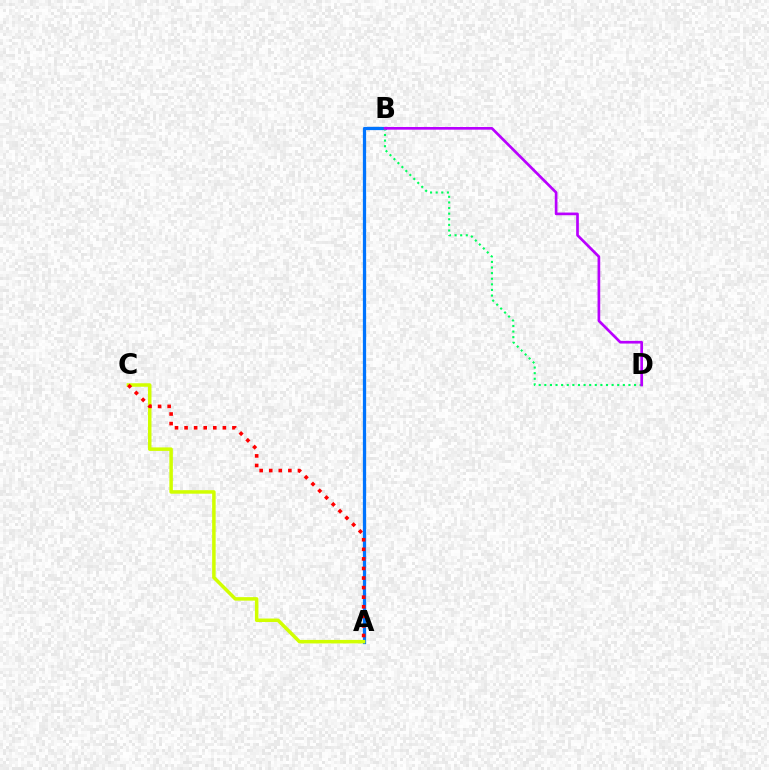{('A', 'B'): [{'color': '#0074ff', 'line_style': 'solid', 'thickness': 2.34}], ('A', 'C'): [{'color': '#d1ff00', 'line_style': 'solid', 'thickness': 2.52}, {'color': '#ff0000', 'line_style': 'dotted', 'thickness': 2.6}], ('B', 'D'): [{'color': '#00ff5c', 'line_style': 'dotted', 'thickness': 1.52}, {'color': '#b900ff', 'line_style': 'solid', 'thickness': 1.93}]}